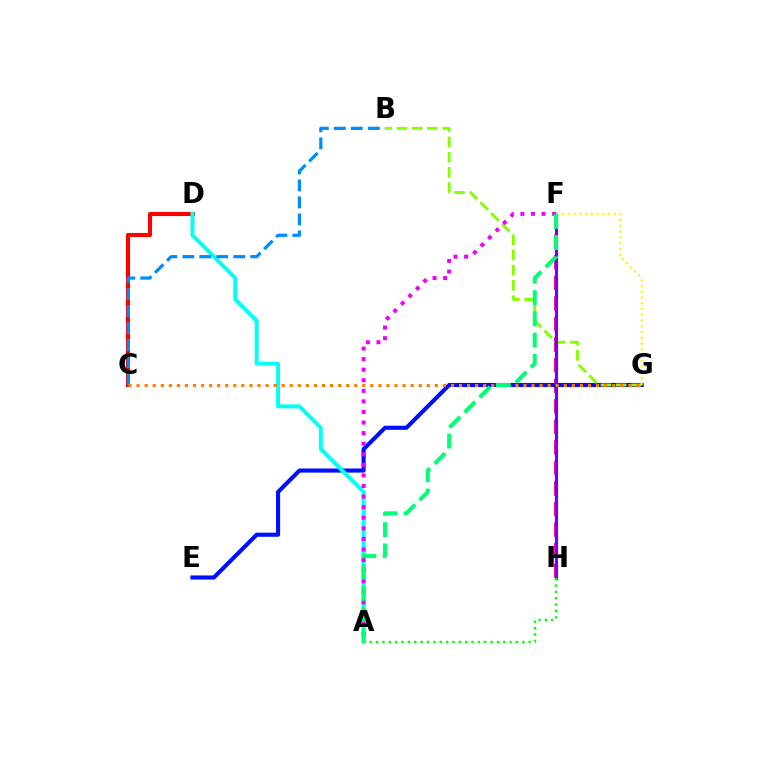{('F', 'H'): [{'color': '#ff0094', 'line_style': 'dashed', 'thickness': 2.79}, {'color': '#7200ff', 'line_style': 'solid', 'thickness': 2.25}], ('E', 'G'): [{'color': '#0010ff', 'line_style': 'solid', 'thickness': 2.96}], ('C', 'D'): [{'color': '#ff0000', 'line_style': 'solid', 'thickness': 2.93}], ('A', 'D'): [{'color': '#00fff6', 'line_style': 'solid', 'thickness': 2.83}], ('B', 'G'): [{'color': '#84ff00', 'line_style': 'dashed', 'thickness': 2.07}], ('F', 'G'): [{'color': '#fcf500', 'line_style': 'dotted', 'thickness': 1.57}], ('B', 'C'): [{'color': '#008cff', 'line_style': 'dashed', 'thickness': 2.31}], ('A', 'H'): [{'color': '#08ff00', 'line_style': 'dotted', 'thickness': 1.73}], ('C', 'G'): [{'color': '#ff7c00', 'line_style': 'dotted', 'thickness': 2.19}], ('A', 'F'): [{'color': '#ee00ff', 'line_style': 'dotted', 'thickness': 2.87}, {'color': '#00ff74', 'line_style': 'dashed', 'thickness': 2.89}]}